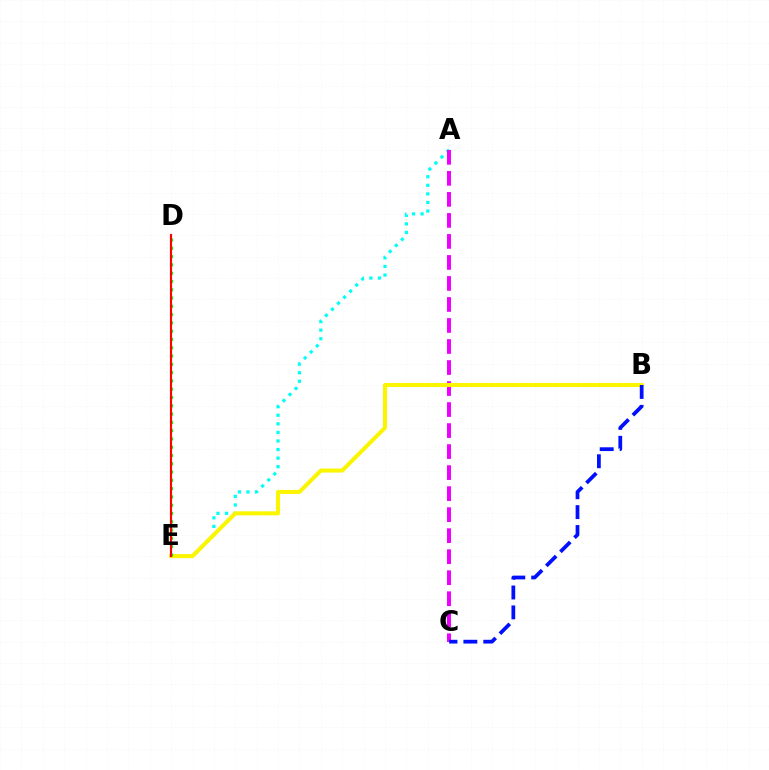{('A', 'E'): [{'color': '#00fff6', 'line_style': 'dotted', 'thickness': 2.33}], ('A', 'C'): [{'color': '#ee00ff', 'line_style': 'dashed', 'thickness': 2.86}], ('B', 'E'): [{'color': '#fcf500', 'line_style': 'solid', 'thickness': 2.9}], ('B', 'C'): [{'color': '#0010ff', 'line_style': 'dashed', 'thickness': 2.7}], ('D', 'E'): [{'color': '#08ff00', 'line_style': 'dotted', 'thickness': 2.25}, {'color': '#ff0000', 'line_style': 'solid', 'thickness': 1.55}]}